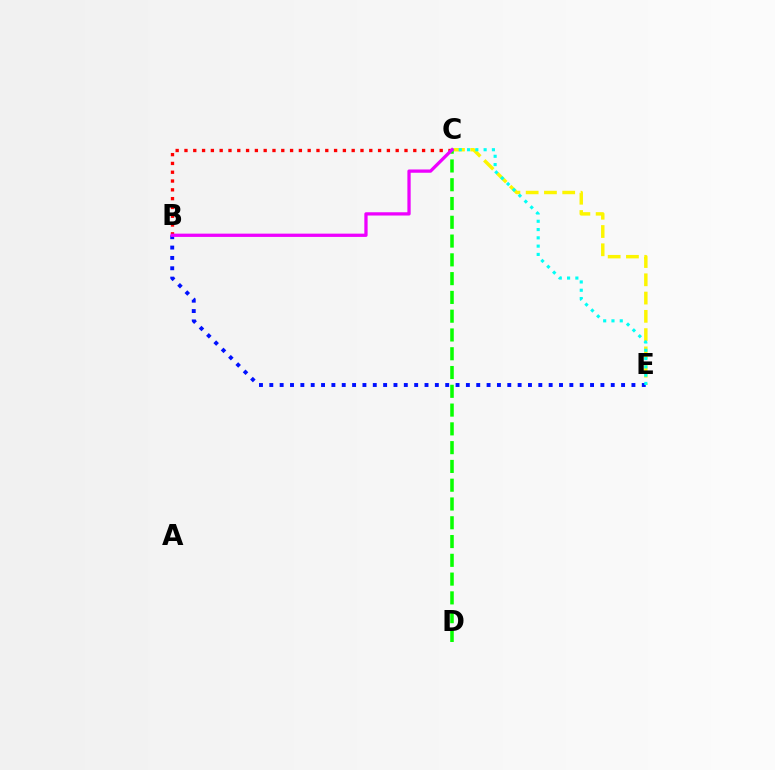{('C', 'E'): [{'color': '#fcf500', 'line_style': 'dashed', 'thickness': 2.48}, {'color': '#00fff6', 'line_style': 'dotted', 'thickness': 2.25}], ('B', 'E'): [{'color': '#0010ff', 'line_style': 'dotted', 'thickness': 2.81}], ('C', 'D'): [{'color': '#08ff00', 'line_style': 'dashed', 'thickness': 2.55}], ('B', 'C'): [{'color': '#ff0000', 'line_style': 'dotted', 'thickness': 2.39}, {'color': '#ee00ff', 'line_style': 'solid', 'thickness': 2.36}]}